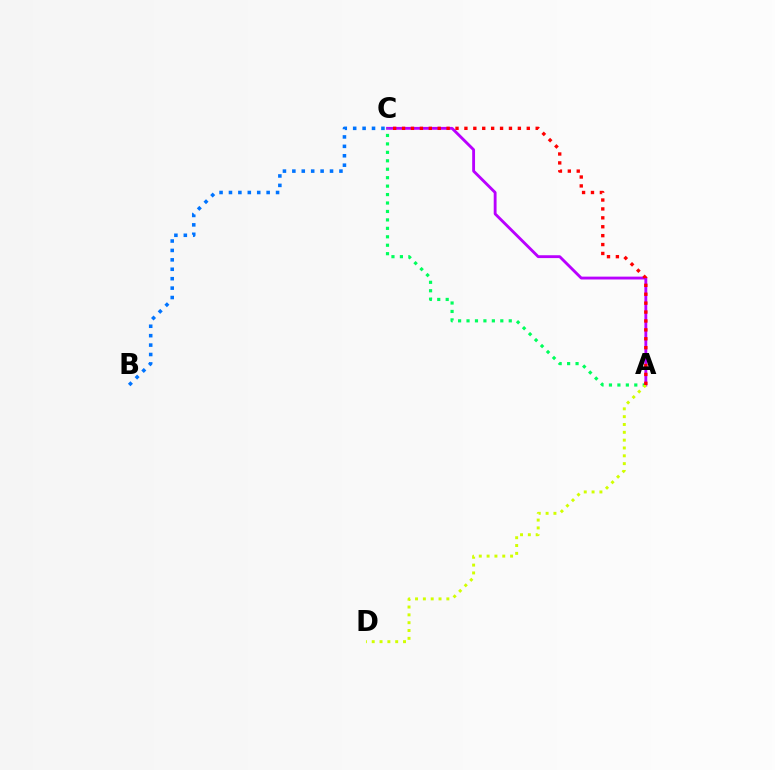{('A', 'C'): [{'color': '#b900ff', 'line_style': 'solid', 'thickness': 2.05}, {'color': '#00ff5c', 'line_style': 'dotted', 'thickness': 2.29}, {'color': '#ff0000', 'line_style': 'dotted', 'thickness': 2.42}], ('A', 'D'): [{'color': '#d1ff00', 'line_style': 'dotted', 'thickness': 2.13}], ('B', 'C'): [{'color': '#0074ff', 'line_style': 'dotted', 'thickness': 2.56}]}